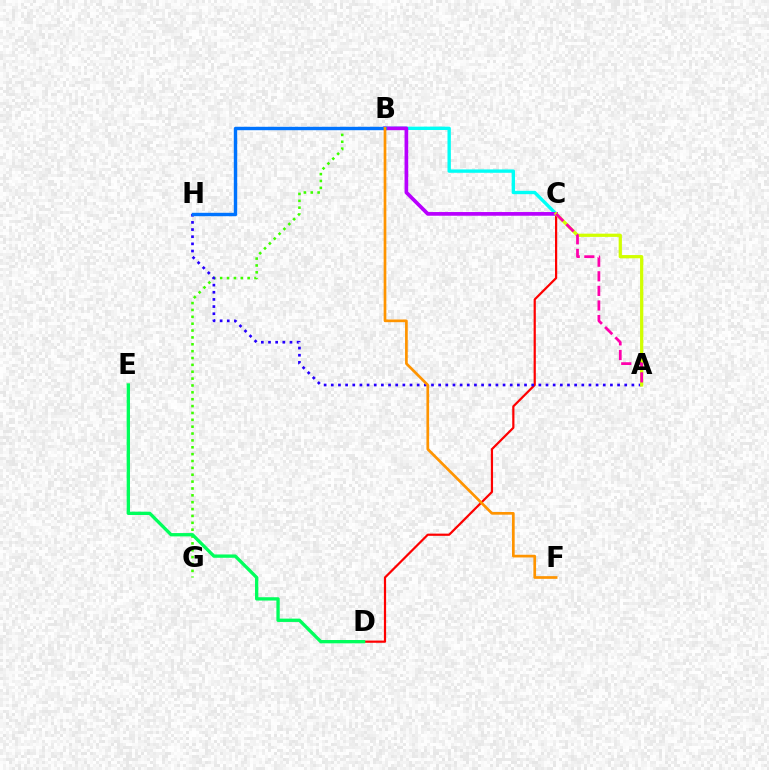{('B', 'G'): [{'color': '#3dff00', 'line_style': 'dotted', 'thickness': 1.87}], ('C', 'D'): [{'color': '#ff0000', 'line_style': 'solid', 'thickness': 1.59}], ('B', 'C'): [{'color': '#00fff6', 'line_style': 'solid', 'thickness': 2.42}, {'color': '#b900ff', 'line_style': 'solid', 'thickness': 2.66}], ('A', 'H'): [{'color': '#2500ff', 'line_style': 'dotted', 'thickness': 1.94}], ('B', 'H'): [{'color': '#0074ff', 'line_style': 'solid', 'thickness': 2.45}], ('B', 'F'): [{'color': '#ff9400', 'line_style': 'solid', 'thickness': 1.94}], ('A', 'C'): [{'color': '#d1ff00', 'line_style': 'solid', 'thickness': 2.33}, {'color': '#ff00ac', 'line_style': 'dashed', 'thickness': 1.98}], ('D', 'E'): [{'color': '#00ff5c', 'line_style': 'solid', 'thickness': 2.39}]}